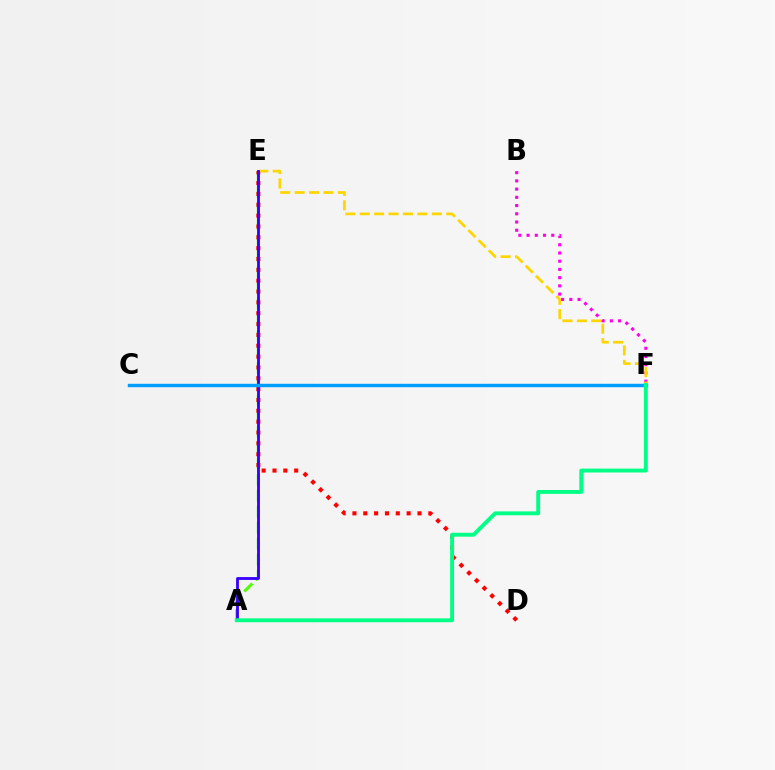{('D', 'E'): [{'color': '#ff0000', 'line_style': 'dotted', 'thickness': 2.95}], ('B', 'F'): [{'color': '#ff00ed', 'line_style': 'dotted', 'thickness': 2.23}], ('E', 'F'): [{'color': '#ffd500', 'line_style': 'dashed', 'thickness': 1.96}], ('A', 'E'): [{'color': '#4fff00', 'line_style': 'dashed', 'thickness': 2.17}, {'color': '#3700ff', 'line_style': 'solid', 'thickness': 2.04}], ('C', 'F'): [{'color': '#009eff', 'line_style': 'solid', 'thickness': 2.46}], ('A', 'F'): [{'color': '#00ff86', 'line_style': 'solid', 'thickness': 2.81}]}